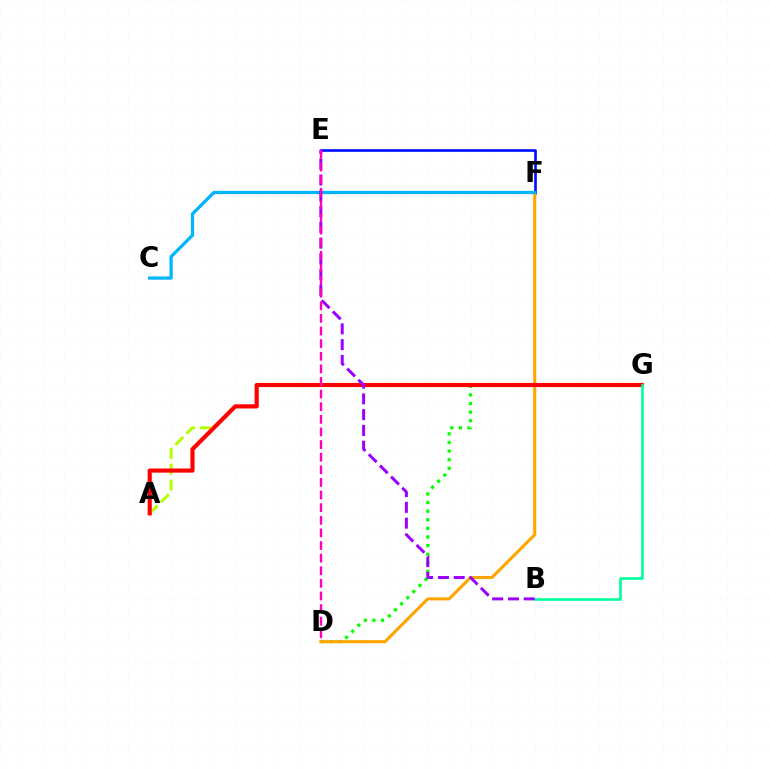{('A', 'G'): [{'color': '#b3ff00', 'line_style': 'dashed', 'thickness': 2.15}, {'color': '#ff0000', 'line_style': 'solid', 'thickness': 2.99}], ('D', 'G'): [{'color': '#08ff00', 'line_style': 'dotted', 'thickness': 2.34}], ('E', 'F'): [{'color': '#0010ff', 'line_style': 'solid', 'thickness': 1.93}], ('D', 'F'): [{'color': '#ffa500', 'line_style': 'solid', 'thickness': 2.23}], ('C', 'F'): [{'color': '#00b5ff', 'line_style': 'solid', 'thickness': 2.33}], ('B', 'G'): [{'color': '#00ff9d', 'line_style': 'solid', 'thickness': 1.9}], ('B', 'E'): [{'color': '#9b00ff', 'line_style': 'dashed', 'thickness': 2.14}], ('D', 'E'): [{'color': '#ff00bd', 'line_style': 'dashed', 'thickness': 1.71}]}